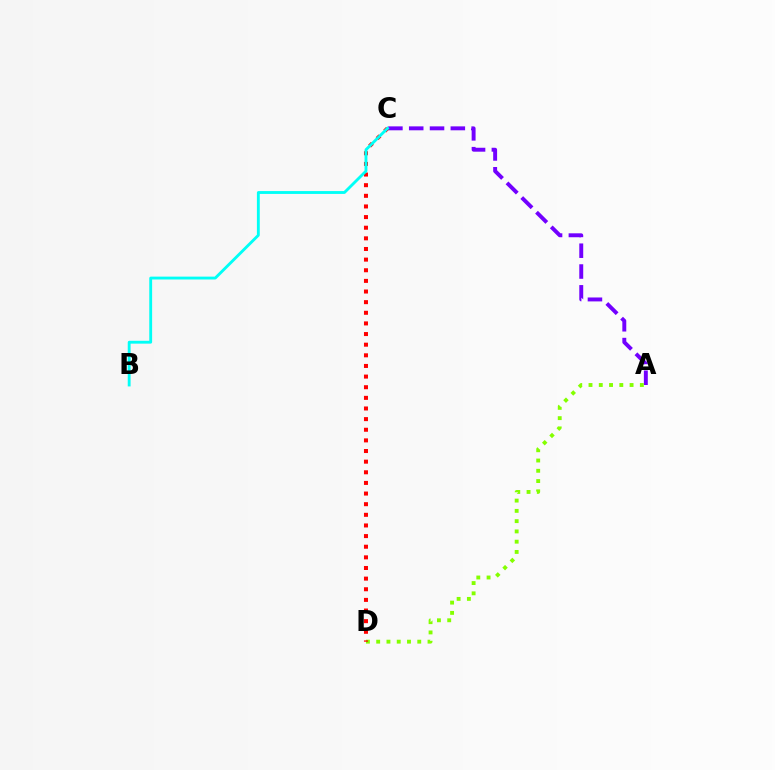{('A', 'C'): [{'color': '#7200ff', 'line_style': 'dashed', 'thickness': 2.83}], ('A', 'D'): [{'color': '#84ff00', 'line_style': 'dotted', 'thickness': 2.79}], ('C', 'D'): [{'color': '#ff0000', 'line_style': 'dotted', 'thickness': 2.89}], ('B', 'C'): [{'color': '#00fff6', 'line_style': 'solid', 'thickness': 2.06}]}